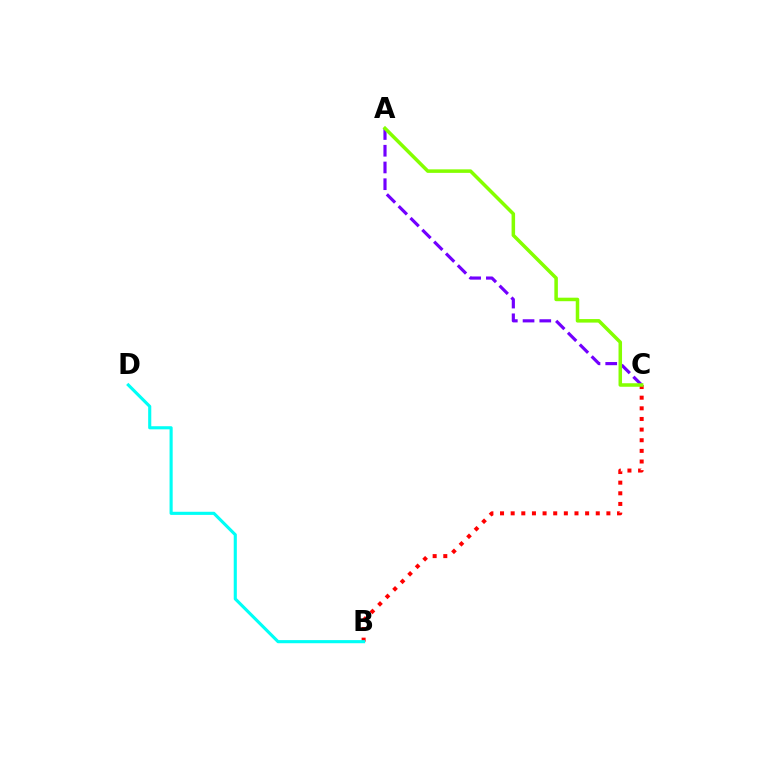{('A', 'C'): [{'color': '#7200ff', 'line_style': 'dashed', 'thickness': 2.27}, {'color': '#84ff00', 'line_style': 'solid', 'thickness': 2.53}], ('B', 'C'): [{'color': '#ff0000', 'line_style': 'dotted', 'thickness': 2.89}], ('B', 'D'): [{'color': '#00fff6', 'line_style': 'solid', 'thickness': 2.25}]}